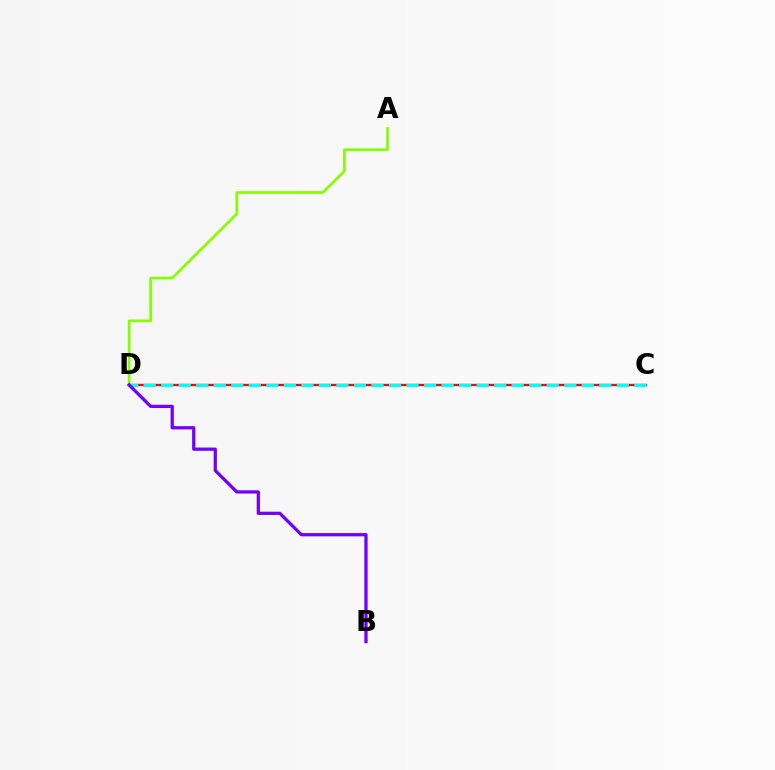{('C', 'D'): [{'color': '#ff0000', 'line_style': 'solid', 'thickness': 1.71}, {'color': '#00fff6', 'line_style': 'dashed', 'thickness': 2.38}], ('A', 'D'): [{'color': '#84ff00', 'line_style': 'solid', 'thickness': 1.95}], ('B', 'D'): [{'color': '#7200ff', 'line_style': 'solid', 'thickness': 2.34}]}